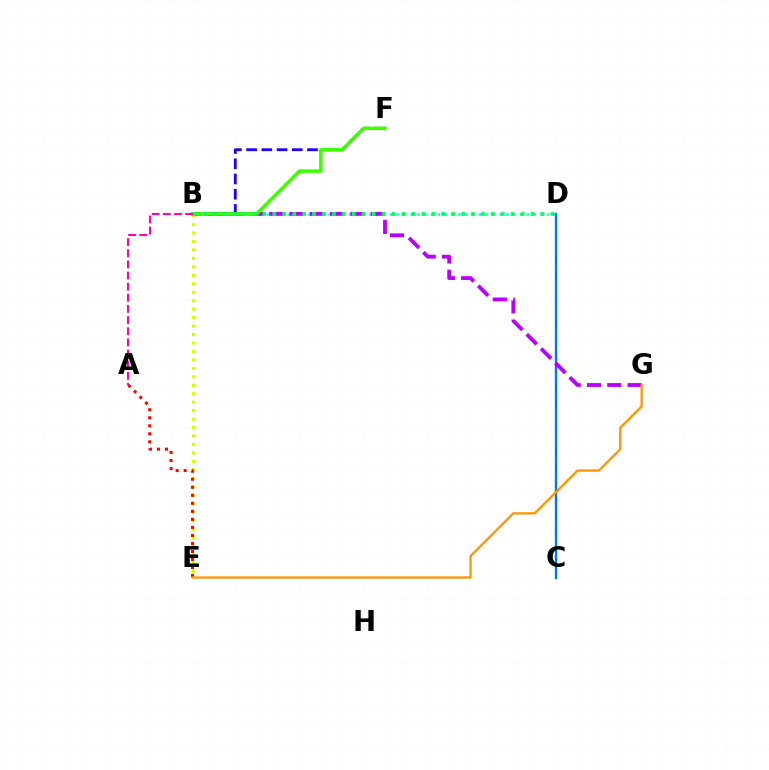{('B', 'D'): [{'color': '#00fff6', 'line_style': 'dotted', 'thickness': 1.86}, {'color': '#00ff5c', 'line_style': 'dotted', 'thickness': 2.7}], ('B', 'E'): [{'color': '#d1ff00', 'line_style': 'dotted', 'thickness': 2.3}], ('C', 'D'): [{'color': '#0074ff', 'line_style': 'solid', 'thickness': 1.7}], ('B', 'G'): [{'color': '#b900ff', 'line_style': 'dashed', 'thickness': 2.76}], ('B', 'F'): [{'color': '#2500ff', 'line_style': 'dashed', 'thickness': 2.07}, {'color': '#3dff00', 'line_style': 'solid', 'thickness': 2.56}], ('A', 'E'): [{'color': '#ff0000', 'line_style': 'dotted', 'thickness': 2.18}], ('E', 'G'): [{'color': '#ff9400', 'line_style': 'solid', 'thickness': 1.65}], ('A', 'B'): [{'color': '#ff00ac', 'line_style': 'dashed', 'thickness': 1.51}]}